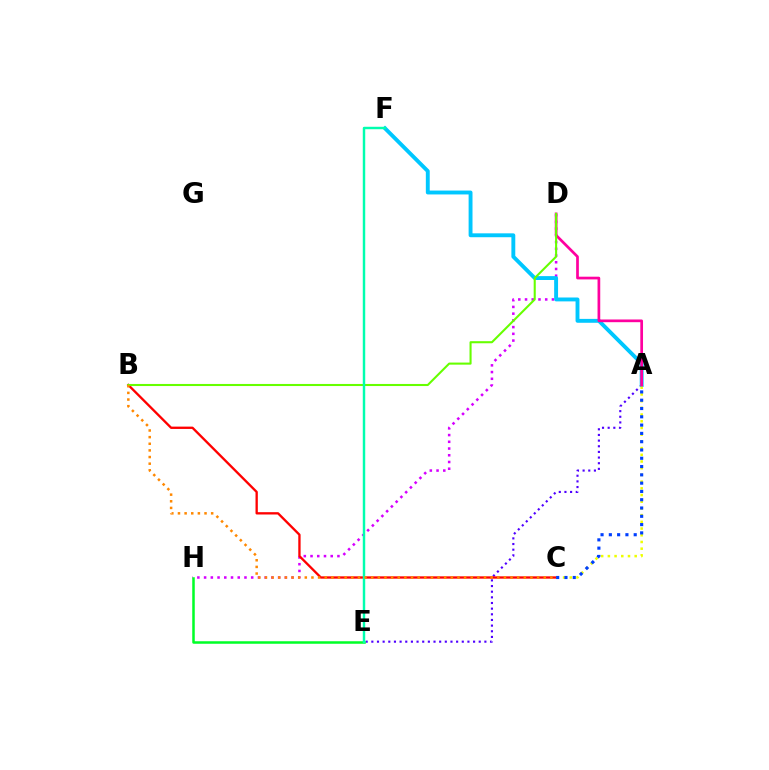{('D', 'H'): [{'color': '#d600ff', 'line_style': 'dotted', 'thickness': 1.83}], ('A', 'E'): [{'color': '#4f00ff', 'line_style': 'dotted', 'thickness': 1.54}], ('B', 'C'): [{'color': '#ff0000', 'line_style': 'solid', 'thickness': 1.67}, {'color': '#ff8800', 'line_style': 'dotted', 'thickness': 1.8}], ('A', 'F'): [{'color': '#00c7ff', 'line_style': 'solid', 'thickness': 2.8}], ('A', 'C'): [{'color': '#eeff00', 'line_style': 'dotted', 'thickness': 1.82}, {'color': '#003fff', 'line_style': 'dotted', 'thickness': 2.25}], ('E', 'H'): [{'color': '#00ff27', 'line_style': 'solid', 'thickness': 1.81}], ('A', 'D'): [{'color': '#ff00a0', 'line_style': 'solid', 'thickness': 1.95}], ('B', 'D'): [{'color': '#66ff00', 'line_style': 'solid', 'thickness': 1.5}], ('E', 'F'): [{'color': '#00ffaf', 'line_style': 'solid', 'thickness': 1.76}]}